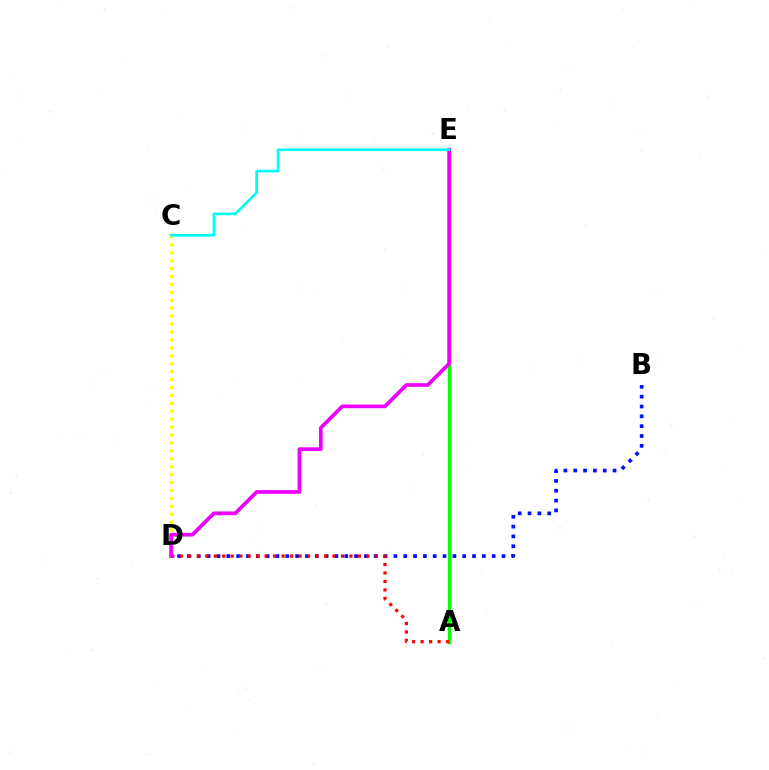{('B', 'D'): [{'color': '#0010ff', 'line_style': 'dotted', 'thickness': 2.67}], ('C', 'D'): [{'color': '#fcf500', 'line_style': 'dotted', 'thickness': 2.15}], ('A', 'E'): [{'color': '#08ff00', 'line_style': 'solid', 'thickness': 2.49}], ('A', 'D'): [{'color': '#ff0000', 'line_style': 'dotted', 'thickness': 2.3}], ('D', 'E'): [{'color': '#ee00ff', 'line_style': 'solid', 'thickness': 2.68}], ('C', 'E'): [{'color': '#00fff6', 'line_style': 'solid', 'thickness': 1.92}]}